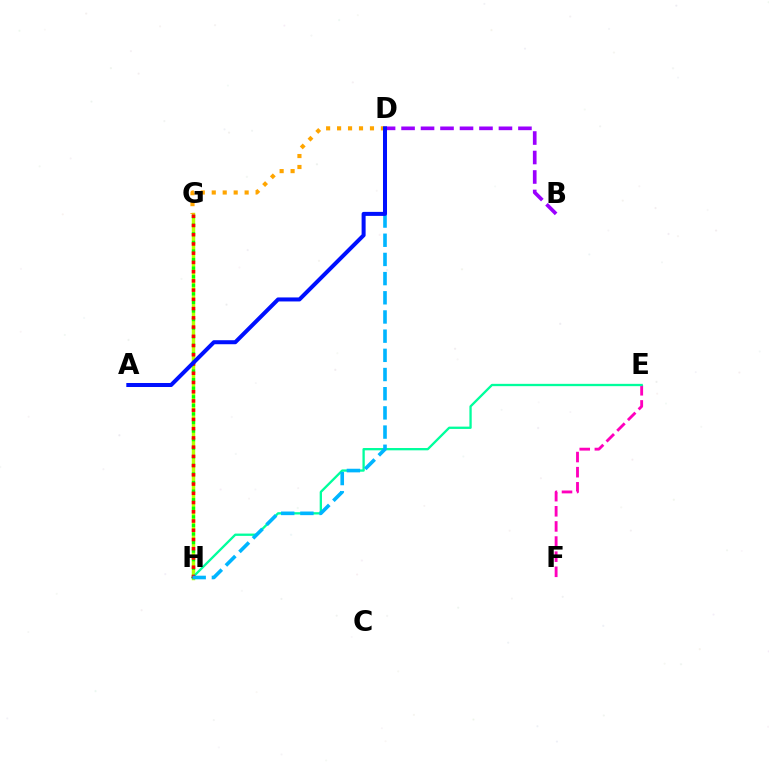{('G', 'H'): [{'color': '#b3ff00', 'line_style': 'solid', 'thickness': 2.49}, {'color': '#08ff00', 'line_style': 'dotted', 'thickness': 2.33}, {'color': '#ff0000', 'line_style': 'dotted', 'thickness': 2.51}], ('E', 'F'): [{'color': '#ff00bd', 'line_style': 'dashed', 'thickness': 2.05}], ('E', 'H'): [{'color': '#00ff9d', 'line_style': 'solid', 'thickness': 1.66}], ('B', 'D'): [{'color': '#9b00ff', 'line_style': 'dashed', 'thickness': 2.65}], ('D', 'H'): [{'color': '#00b5ff', 'line_style': 'dashed', 'thickness': 2.61}], ('D', 'G'): [{'color': '#ffa500', 'line_style': 'dotted', 'thickness': 2.98}], ('A', 'D'): [{'color': '#0010ff', 'line_style': 'solid', 'thickness': 2.89}]}